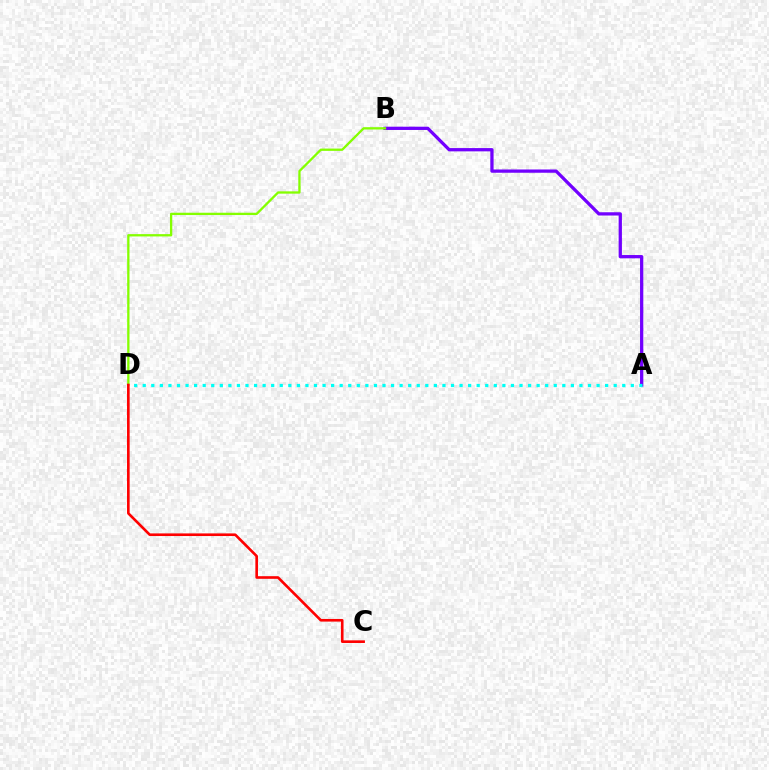{('A', 'B'): [{'color': '#7200ff', 'line_style': 'solid', 'thickness': 2.36}], ('A', 'D'): [{'color': '#00fff6', 'line_style': 'dotted', 'thickness': 2.33}], ('B', 'D'): [{'color': '#84ff00', 'line_style': 'solid', 'thickness': 1.66}], ('C', 'D'): [{'color': '#ff0000', 'line_style': 'solid', 'thickness': 1.89}]}